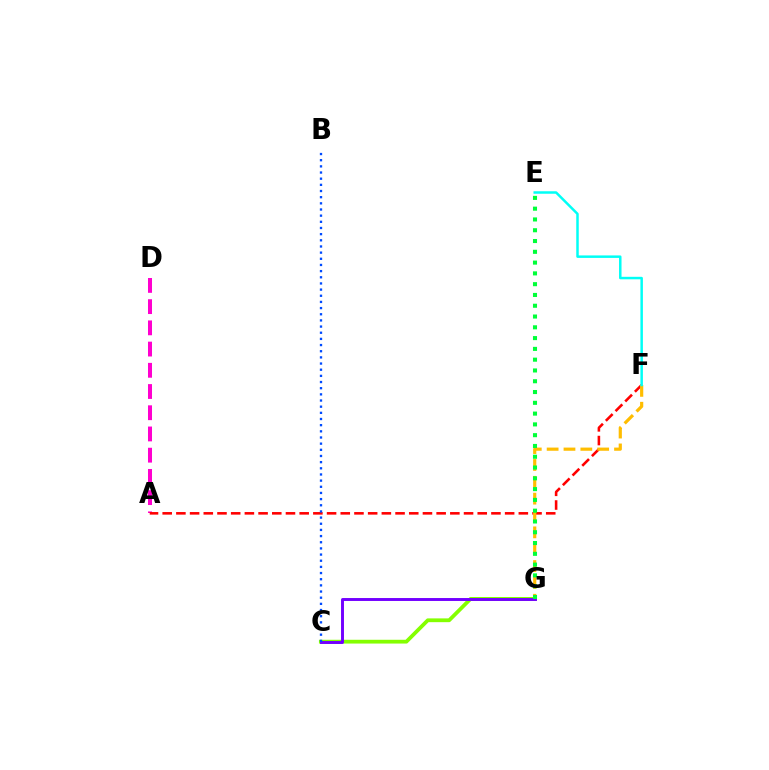{('A', 'D'): [{'color': '#ff00cf', 'line_style': 'dashed', 'thickness': 2.88}], ('C', 'G'): [{'color': '#84ff00', 'line_style': 'solid', 'thickness': 2.72}, {'color': '#7200ff', 'line_style': 'solid', 'thickness': 2.11}], ('A', 'F'): [{'color': '#ff0000', 'line_style': 'dashed', 'thickness': 1.86}], ('B', 'C'): [{'color': '#004bff', 'line_style': 'dotted', 'thickness': 1.67}], ('F', 'G'): [{'color': '#ffbd00', 'line_style': 'dashed', 'thickness': 2.29}], ('E', 'G'): [{'color': '#00ff39', 'line_style': 'dotted', 'thickness': 2.93}], ('E', 'F'): [{'color': '#00fff6', 'line_style': 'solid', 'thickness': 1.79}]}